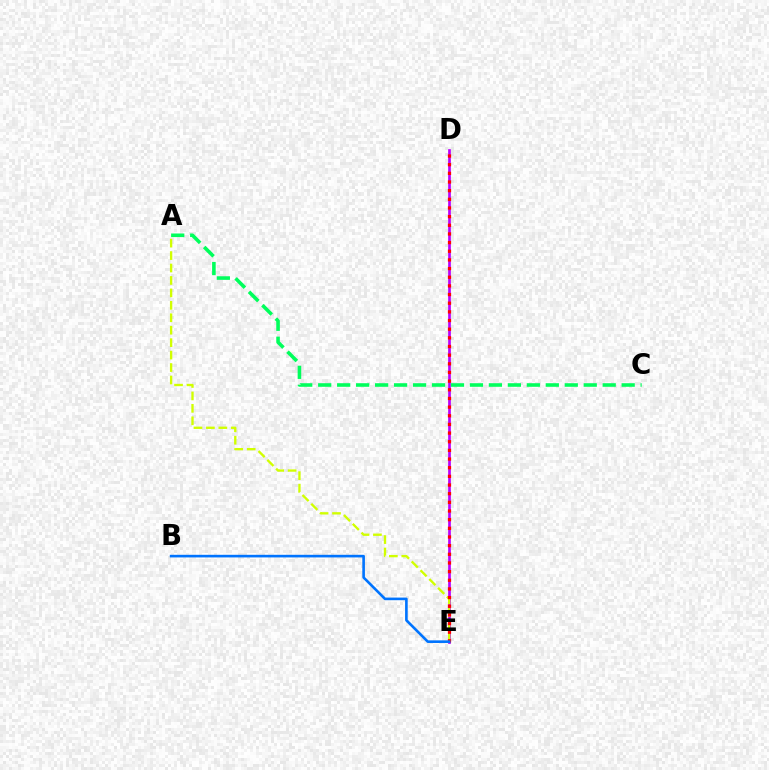{('D', 'E'): [{'color': '#b900ff', 'line_style': 'solid', 'thickness': 1.94}, {'color': '#ff0000', 'line_style': 'dotted', 'thickness': 2.35}], ('A', 'E'): [{'color': '#d1ff00', 'line_style': 'dashed', 'thickness': 1.69}], ('A', 'C'): [{'color': '#00ff5c', 'line_style': 'dashed', 'thickness': 2.58}], ('B', 'E'): [{'color': '#0074ff', 'line_style': 'solid', 'thickness': 1.89}]}